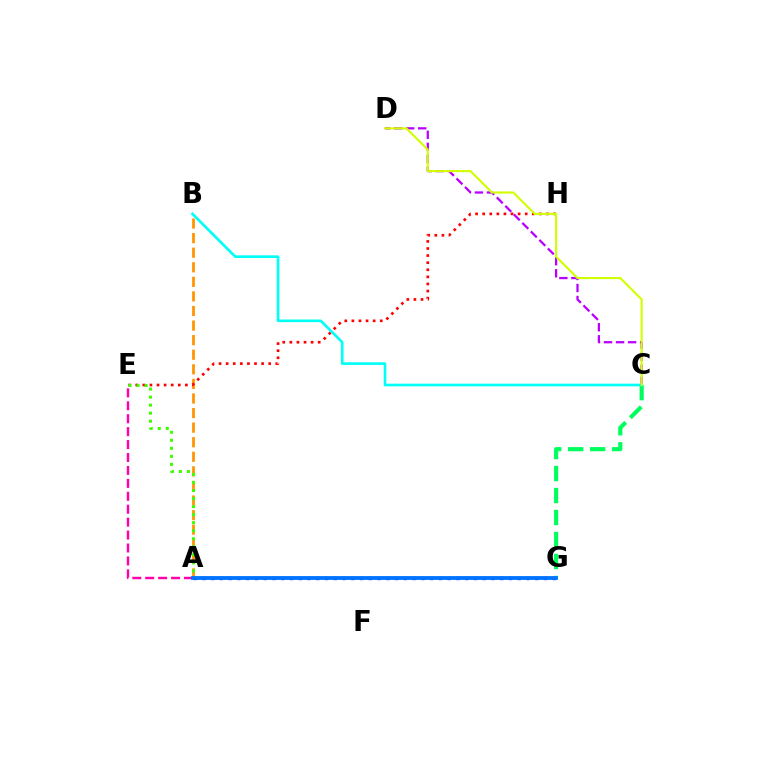{('A', 'B'): [{'color': '#ff9400', 'line_style': 'dashed', 'thickness': 1.98}], ('C', 'D'): [{'color': '#b900ff', 'line_style': 'dashed', 'thickness': 1.64}, {'color': '#d1ff00', 'line_style': 'solid', 'thickness': 1.52}], ('E', 'H'): [{'color': '#ff0000', 'line_style': 'dotted', 'thickness': 1.93}], ('A', 'E'): [{'color': '#ff00ac', 'line_style': 'dashed', 'thickness': 1.76}, {'color': '#3dff00', 'line_style': 'dotted', 'thickness': 2.18}], ('C', 'G'): [{'color': '#00ff5c', 'line_style': 'dashed', 'thickness': 2.99}], ('A', 'G'): [{'color': '#2500ff', 'line_style': 'dotted', 'thickness': 2.38}, {'color': '#0074ff', 'line_style': 'solid', 'thickness': 2.76}], ('B', 'C'): [{'color': '#00fff6', 'line_style': 'solid', 'thickness': 1.91}]}